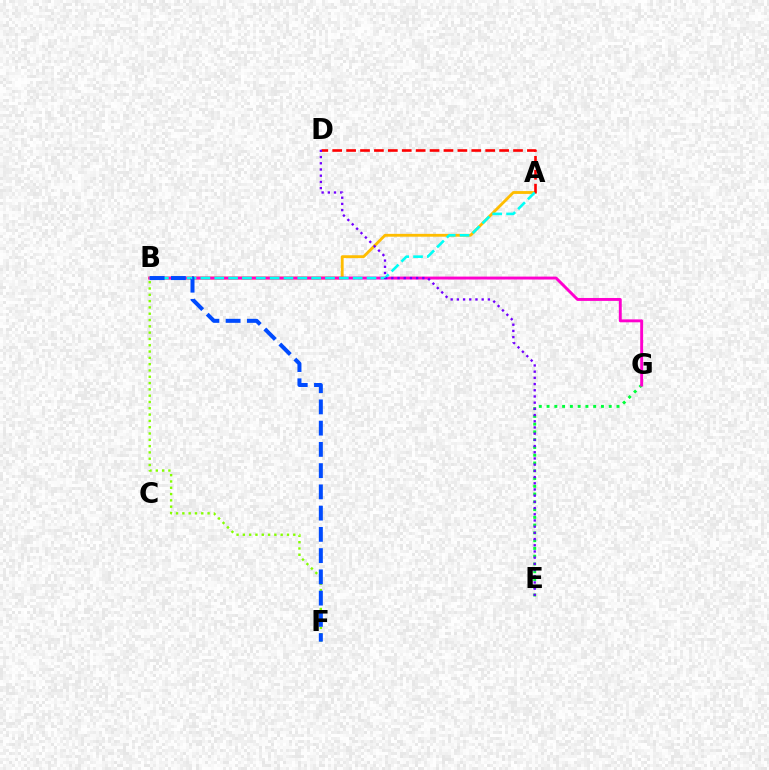{('E', 'G'): [{'color': '#00ff39', 'line_style': 'dotted', 'thickness': 2.11}], ('A', 'B'): [{'color': '#ffbd00', 'line_style': 'solid', 'thickness': 2.04}, {'color': '#00fff6', 'line_style': 'dashed', 'thickness': 1.88}], ('A', 'D'): [{'color': '#ff0000', 'line_style': 'dashed', 'thickness': 1.89}], ('B', 'G'): [{'color': '#ff00cf', 'line_style': 'solid', 'thickness': 2.1}], ('B', 'F'): [{'color': '#84ff00', 'line_style': 'dotted', 'thickness': 1.71}, {'color': '#004bff', 'line_style': 'dashed', 'thickness': 2.89}], ('D', 'E'): [{'color': '#7200ff', 'line_style': 'dotted', 'thickness': 1.68}]}